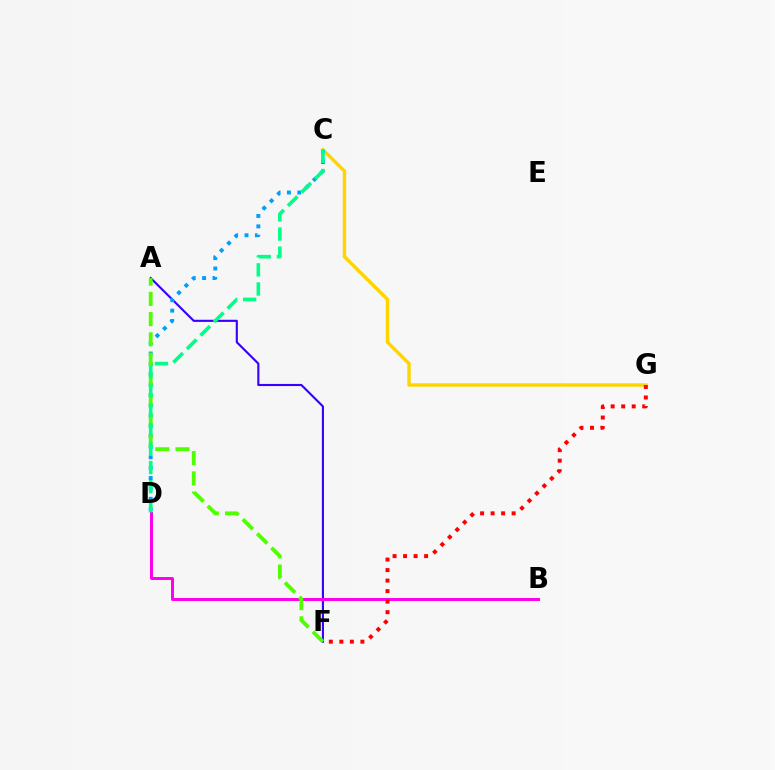{('C', 'G'): [{'color': '#ffd500', 'line_style': 'solid', 'thickness': 2.46}], ('A', 'F'): [{'color': '#3700ff', 'line_style': 'solid', 'thickness': 1.53}, {'color': '#4fff00', 'line_style': 'dashed', 'thickness': 2.75}], ('B', 'D'): [{'color': '#ff00ed', 'line_style': 'solid', 'thickness': 2.14}], ('C', 'D'): [{'color': '#009eff', 'line_style': 'dotted', 'thickness': 2.82}, {'color': '#00ff86', 'line_style': 'dashed', 'thickness': 2.6}], ('F', 'G'): [{'color': '#ff0000', 'line_style': 'dotted', 'thickness': 2.86}]}